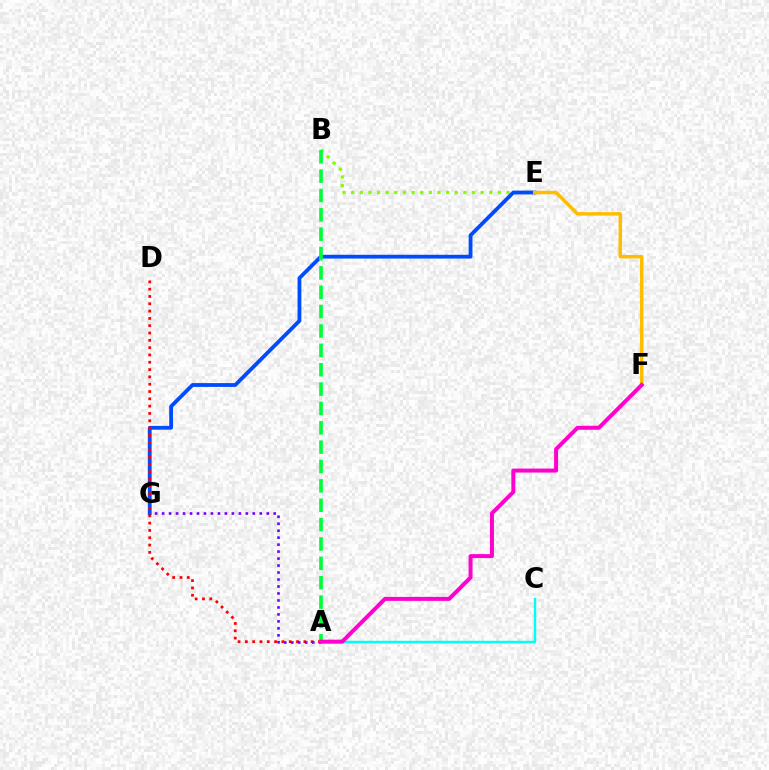{('B', 'E'): [{'color': '#84ff00', 'line_style': 'dotted', 'thickness': 2.35}], ('E', 'G'): [{'color': '#004bff', 'line_style': 'solid', 'thickness': 2.73}], ('A', 'D'): [{'color': '#ff0000', 'line_style': 'dotted', 'thickness': 1.99}], ('A', 'G'): [{'color': '#7200ff', 'line_style': 'dotted', 'thickness': 1.9}], ('A', 'C'): [{'color': '#00fff6', 'line_style': 'solid', 'thickness': 1.74}], ('E', 'F'): [{'color': '#ffbd00', 'line_style': 'solid', 'thickness': 2.51}], ('A', 'B'): [{'color': '#00ff39', 'line_style': 'dashed', 'thickness': 2.63}], ('A', 'F'): [{'color': '#ff00cf', 'line_style': 'solid', 'thickness': 2.87}]}